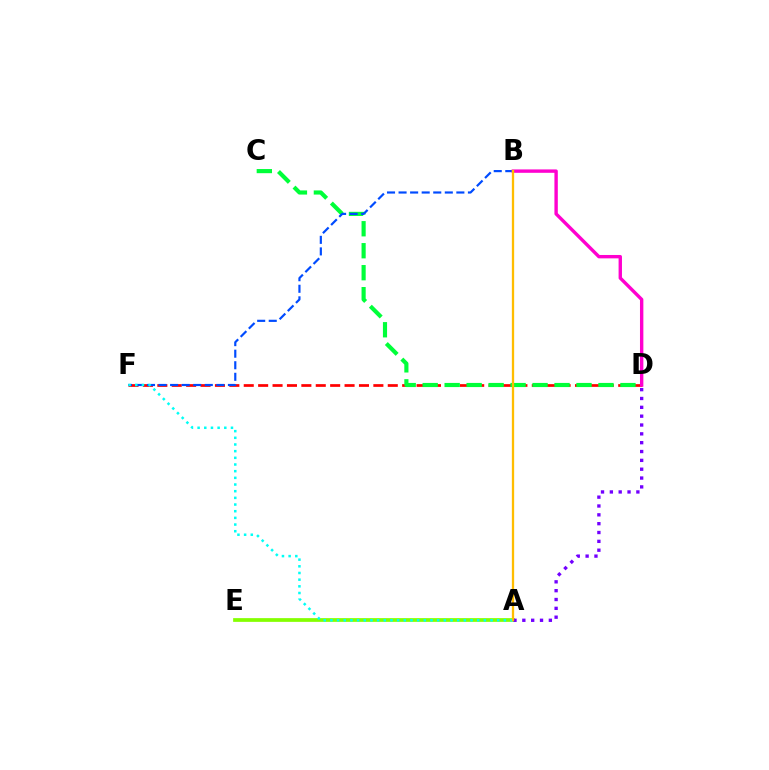{('D', 'F'): [{'color': '#ff0000', 'line_style': 'dashed', 'thickness': 1.96}], ('C', 'D'): [{'color': '#00ff39', 'line_style': 'dashed', 'thickness': 2.99}], ('A', 'E'): [{'color': '#84ff00', 'line_style': 'solid', 'thickness': 2.69}], ('B', 'F'): [{'color': '#004bff', 'line_style': 'dashed', 'thickness': 1.57}], ('B', 'D'): [{'color': '#ff00cf', 'line_style': 'solid', 'thickness': 2.44}], ('A', 'D'): [{'color': '#7200ff', 'line_style': 'dotted', 'thickness': 2.4}], ('A', 'F'): [{'color': '#00fff6', 'line_style': 'dotted', 'thickness': 1.81}], ('A', 'B'): [{'color': '#ffbd00', 'line_style': 'solid', 'thickness': 1.65}]}